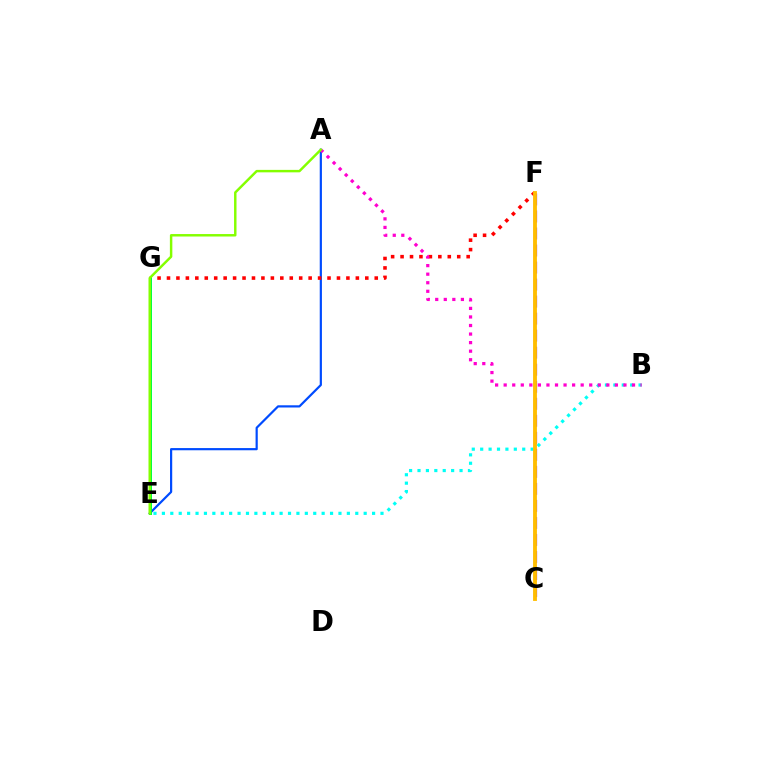{('B', 'E'): [{'color': '#00fff6', 'line_style': 'dotted', 'thickness': 2.28}], ('C', 'F'): [{'color': '#7200ff', 'line_style': 'dashed', 'thickness': 2.31}, {'color': '#ffbd00', 'line_style': 'solid', 'thickness': 2.77}], ('A', 'E'): [{'color': '#004bff', 'line_style': 'solid', 'thickness': 1.58}, {'color': '#84ff00', 'line_style': 'solid', 'thickness': 1.77}], ('F', 'G'): [{'color': '#ff0000', 'line_style': 'dotted', 'thickness': 2.57}], ('E', 'G'): [{'color': '#00ff39', 'line_style': 'solid', 'thickness': 2.13}], ('A', 'B'): [{'color': '#ff00cf', 'line_style': 'dotted', 'thickness': 2.32}]}